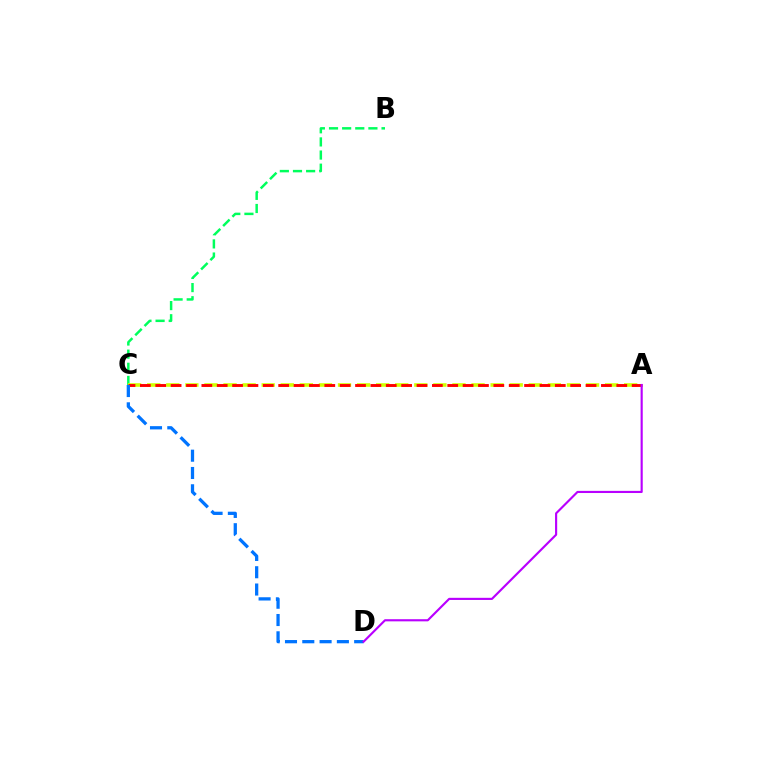{('B', 'C'): [{'color': '#00ff5c', 'line_style': 'dashed', 'thickness': 1.78}], ('A', 'C'): [{'color': '#d1ff00', 'line_style': 'dashed', 'thickness': 2.59}, {'color': '#ff0000', 'line_style': 'dashed', 'thickness': 2.09}], ('C', 'D'): [{'color': '#0074ff', 'line_style': 'dashed', 'thickness': 2.35}], ('A', 'D'): [{'color': '#b900ff', 'line_style': 'solid', 'thickness': 1.54}]}